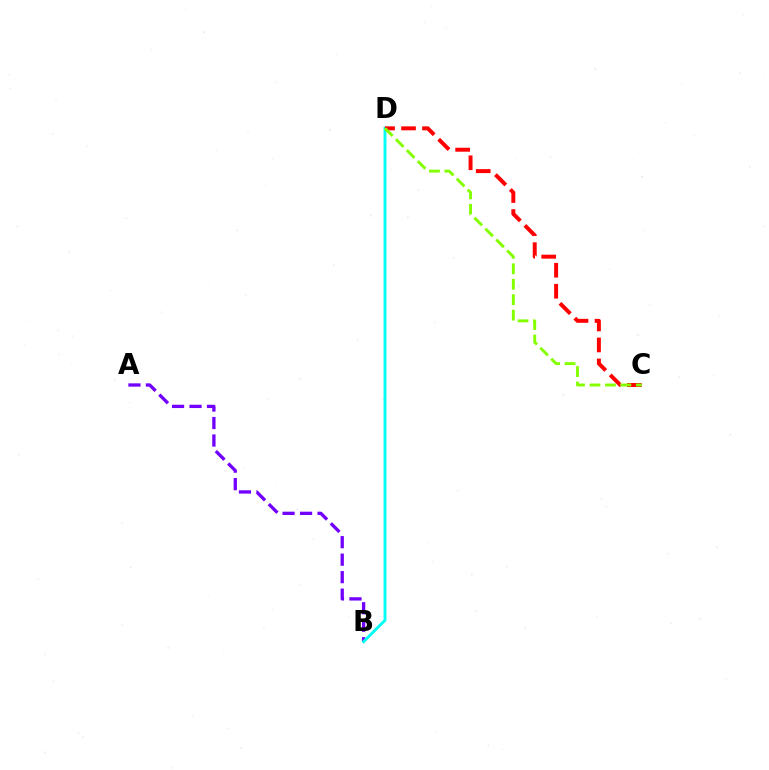{('A', 'B'): [{'color': '#7200ff', 'line_style': 'dashed', 'thickness': 2.38}], ('B', 'D'): [{'color': '#00fff6', 'line_style': 'solid', 'thickness': 2.09}], ('C', 'D'): [{'color': '#ff0000', 'line_style': 'dashed', 'thickness': 2.85}, {'color': '#84ff00', 'line_style': 'dashed', 'thickness': 2.1}]}